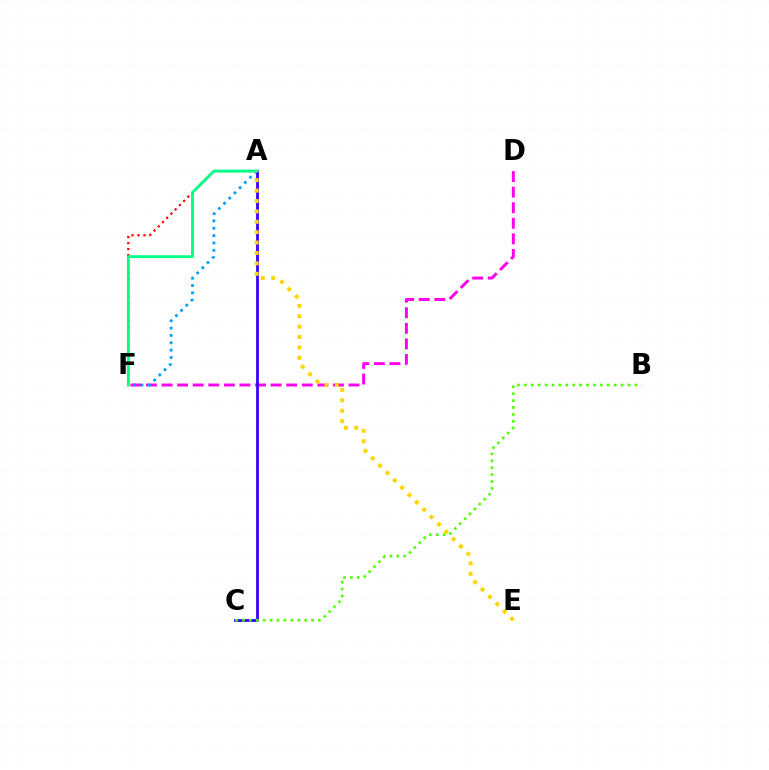{('D', 'F'): [{'color': '#ff00ed', 'line_style': 'dashed', 'thickness': 2.12}], ('A', 'F'): [{'color': '#ff0000', 'line_style': 'dotted', 'thickness': 1.63}, {'color': '#009eff', 'line_style': 'dotted', 'thickness': 2.0}, {'color': '#00ff86', 'line_style': 'solid', 'thickness': 2.07}], ('A', 'C'): [{'color': '#3700ff', 'line_style': 'solid', 'thickness': 2.01}], ('A', 'E'): [{'color': '#ffd500', 'line_style': 'dotted', 'thickness': 2.82}], ('B', 'C'): [{'color': '#4fff00', 'line_style': 'dotted', 'thickness': 1.88}]}